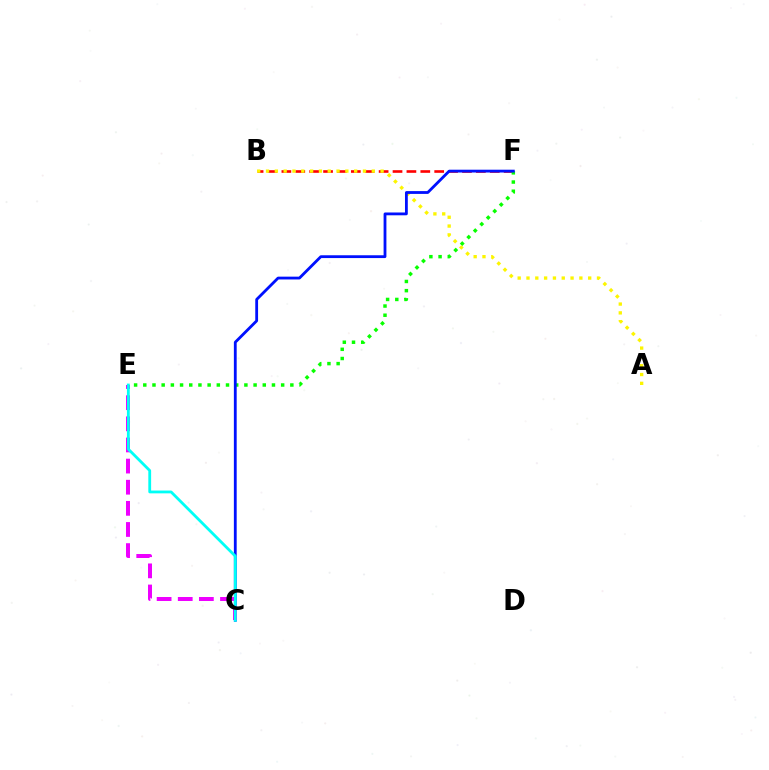{('B', 'F'): [{'color': '#ff0000', 'line_style': 'dashed', 'thickness': 1.89}], ('E', 'F'): [{'color': '#08ff00', 'line_style': 'dotted', 'thickness': 2.5}], ('A', 'B'): [{'color': '#fcf500', 'line_style': 'dotted', 'thickness': 2.39}], ('C', 'F'): [{'color': '#0010ff', 'line_style': 'solid', 'thickness': 2.02}], ('C', 'E'): [{'color': '#ee00ff', 'line_style': 'dashed', 'thickness': 2.87}, {'color': '#00fff6', 'line_style': 'solid', 'thickness': 2.02}]}